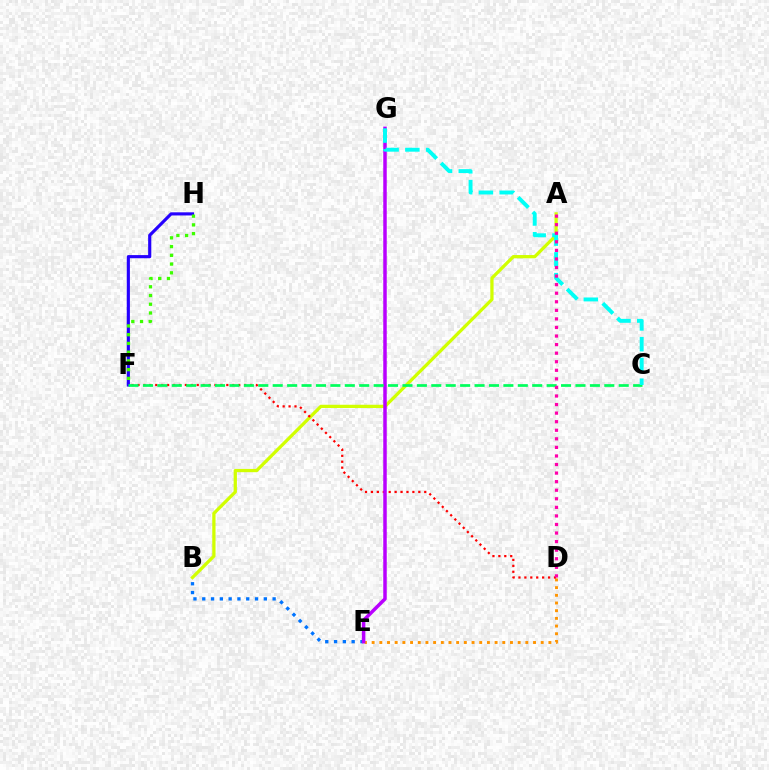{('A', 'B'): [{'color': '#d1ff00', 'line_style': 'solid', 'thickness': 2.35}], ('F', 'H'): [{'color': '#2500ff', 'line_style': 'solid', 'thickness': 2.27}, {'color': '#3dff00', 'line_style': 'dotted', 'thickness': 2.37}], ('B', 'E'): [{'color': '#0074ff', 'line_style': 'dotted', 'thickness': 2.39}], ('D', 'E'): [{'color': '#ff9400', 'line_style': 'dotted', 'thickness': 2.09}], ('D', 'F'): [{'color': '#ff0000', 'line_style': 'dotted', 'thickness': 1.61}], ('E', 'G'): [{'color': '#b900ff', 'line_style': 'solid', 'thickness': 2.52}], ('C', 'F'): [{'color': '#00ff5c', 'line_style': 'dashed', 'thickness': 1.96}], ('C', 'G'): [{'color': '#00fff6', 'line_style': 'dashed', 'thickness': 2.82}], ('A', 'D'): [{'color': '#ff00ac', 'line_style': 'dotted', 'thickness': 2.33}]}